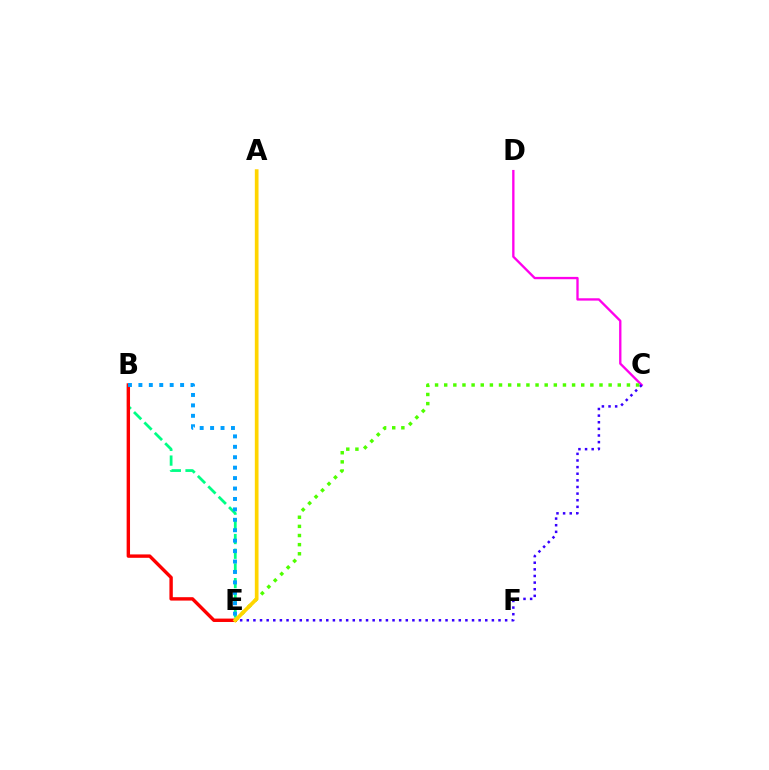{('B', 'E'): [{'color': '#00ff86', 'line_style': 'dashed', 'thickness': 2.0}, {'color': '#ff0000', 'line_style': 'solid', 'thickness': 2.45}, {'color': '#009eff', 'line_style': 'dotted', 'thickness': 2.83}], ('C', 'D'): [{'color': '#ff00ed', 'line_style': 'solid', 'thickness': 1.68}], ('C', 'E'): [{'color': '#3700ff', 'line_style': 'dotted', 'thickness': 1.8}, {'color': '#4fff00', 'line_style': 'dotted', 'thickness': 2.48}], ('A', 'E'): [{'color': '#ffd500', 'line_style': 'solid', 'thickness': 2.67}]}